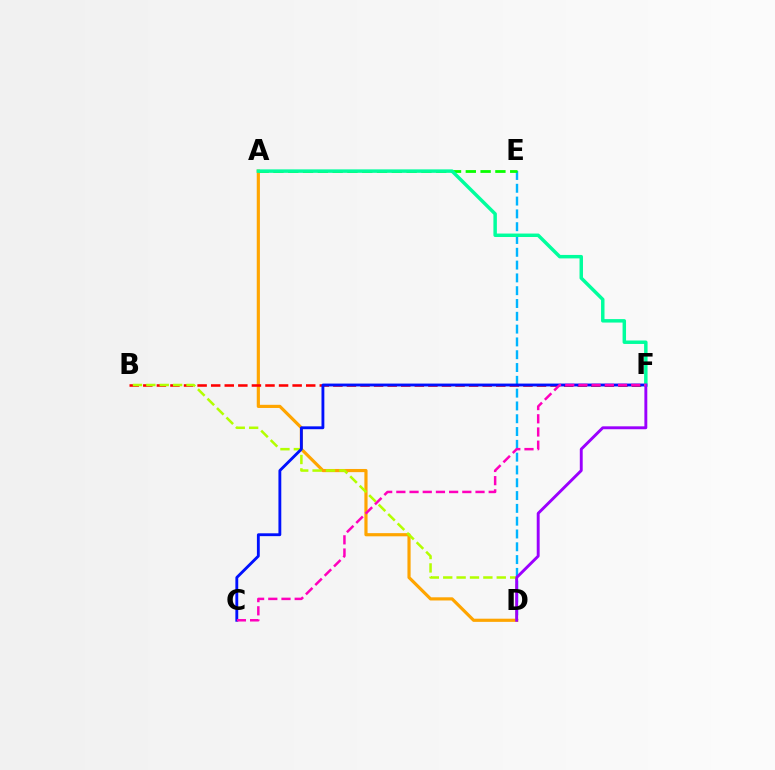{('D', 'E'): [{'color': '#00b5ff', 'line_style': 'dashed', 'thickness': 1.74}], ('A', 'D'): [{'color': '#ffa500', 'line_style': 'solid', 'thickness': 2.28}], ('A', 'E'): [{'color': '#08ff00', 'line_style': 'dashed', 'thickness': 2.01}], ('B', 'F'): [{'color': '#ff0000', 'line_style': 'dashed', 'thickness': 1.84}], ('B', 'D'): [{'color': '#b3ff00', 'line_style': 'dashed', 'thickness': 1.82}], ('C', 'F'): [{'color': '#0010ff', 'line_style': 'solid', 'thickness': 2.05}, {'color': '#ff00bd', 'line_style': 'dashed', 'thickness': 1.79}], ('A', 'F'): [{'color': '#00ff9d', 'line_style': 'solid', 'thickness': 2.49}], ('D', 'F'): [{'color': '#9b00ff', 'line_style': 'solid', 'thickness': 2.09}]}